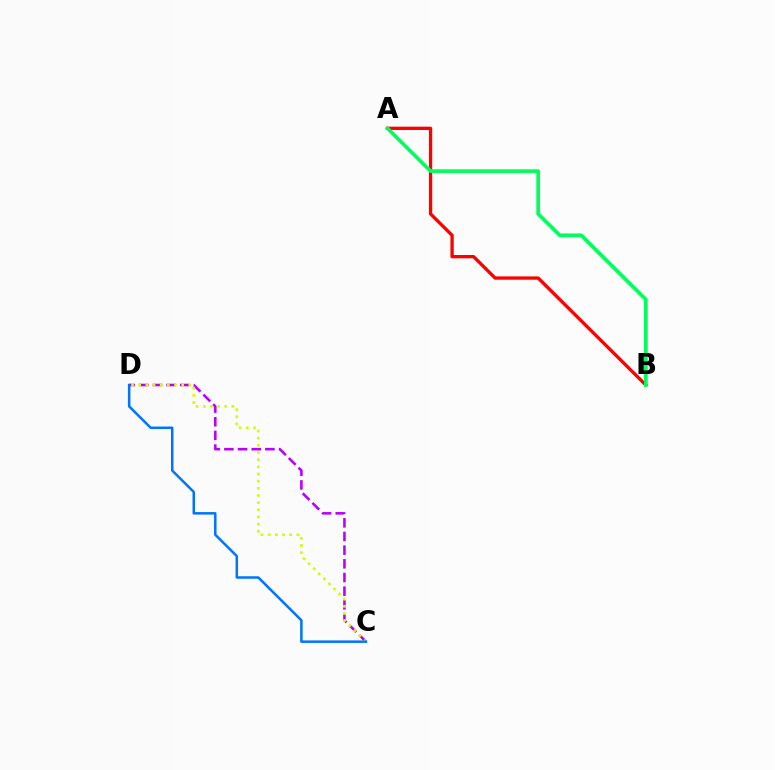{('C', 'D'): [{'color': '#b900ff', 'line_style': 'dashed', 'thickness': 1.86}, {'color': '#d1ff00', 'line_style': 'dotted', 'thickness': 1.95}, {'color': '#0074ff', 'line_style': 'solid', 'thickness': 1.8}], ('A', 'B'): [{'color': '#ff0000', 'line_style': 'solid', 'thickness': 2.39}, {'color': '#00ff5c', 'line_style': 'solid', 'thickness': 2.66}]}